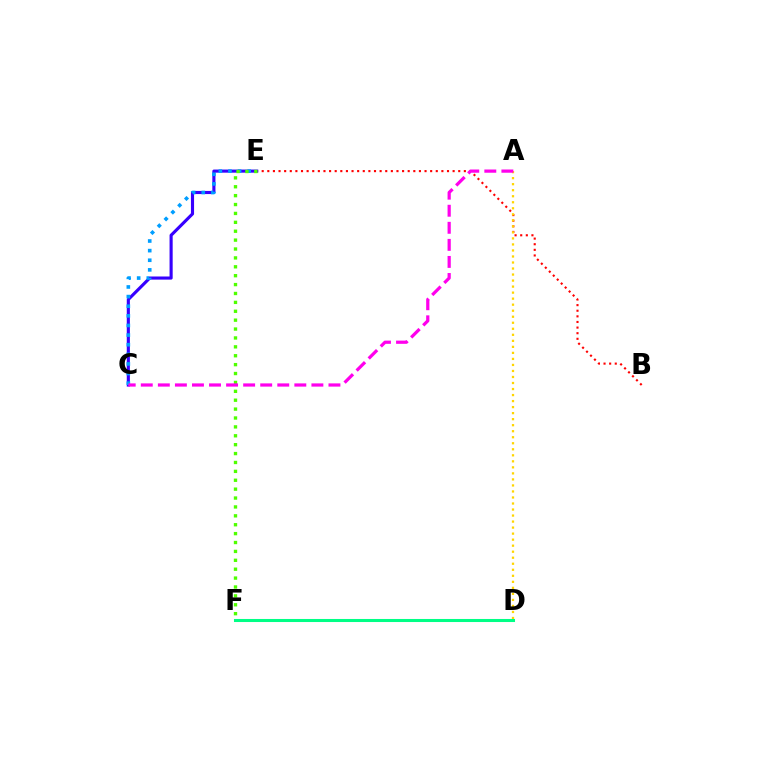{('B', 'E'): [{'color': '#ff0000', 'line_style': 'dotted', 'thickness': 1.53}], ('C', 'E'): [{'color': '#3700ff', 'line_style': 'solid', 'thickness': 2.25}, {'color': '#009eff', 'line_style': 'dotted', 'thickness': 2.61}], ('A', 'D'): [{'color': '#ffd500', 'line_style': 'dotted', 'thickness': 1.64}], ('E', 'F'): [{'color': '#4fff00', 'line_style': 'dotted', 'thickness': 2.42}], ('D', 'F'): [{'color': '#00ff86', 'line_style': 'solid', 'thickness': 2.2}], ('A', 'C'): [{'color': '#ff00ed', 'line_style': 'dashed', 'thickness': 2.32}]}